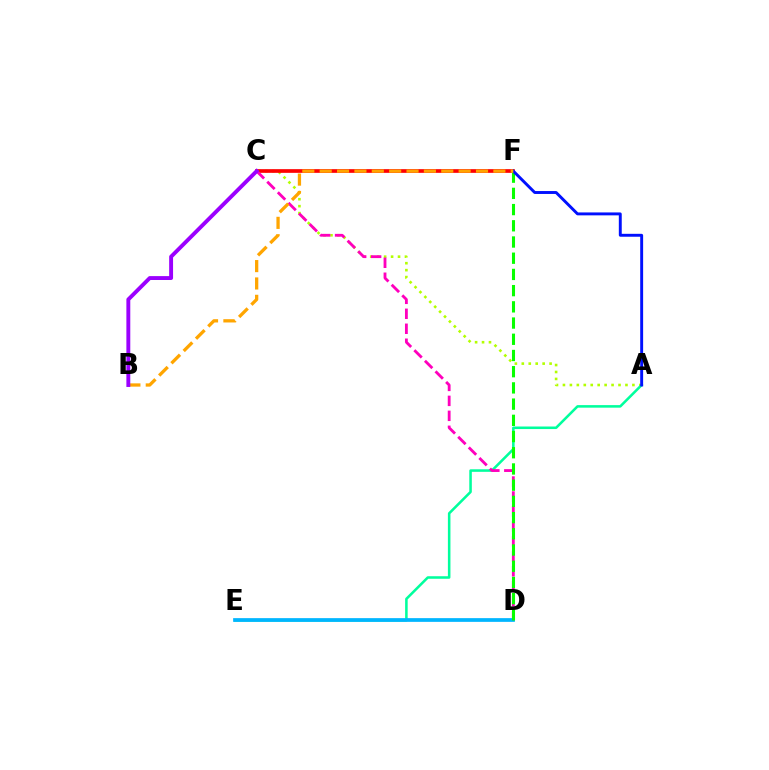{('A', 'C'): [{'color': '#b3ff00', 'line_style': 'dotted', 'thickness': 1.89}], ('A', 'E'): [{'color': '#00ff9d', 'line_style': 'solid', 'thickness': 1.83}], ('C', 'F'): [{'color': '#ff0000', 'line_style': 'solid', 'thickness': 2.65}], ('C', 'D'): [{'color': '#ff00bd', 'line_style': 'dashed', 'thickness': 2.03}], ('D', 'E'): [{'color': '#00b5ff', 'line_style': 'solid', 'thickness': 2.68}], ('D', 'F'): [{'color': '#08ff00', 'line_style': 'dashed', 'thickness': 2.2}], ('A', 'F'): [{'color': '#0010ff', 'line_style': 'solid', 'thickness': 2.1}], ('B', 'F'): [{'color': '#ffa500', 'line_style': 'dashed', 'thickness': 2.36}], ('B', 'C'): [{'color': '#9b00ff', 'line_style': 'solid', 'thickness': 2.81}]}